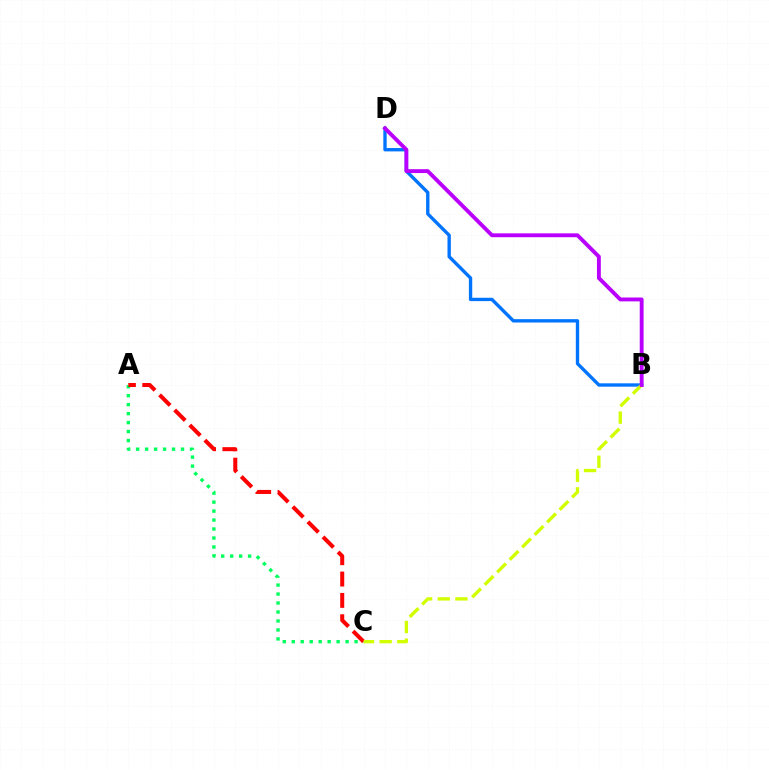{('B', 'D'): [{'color': '#0074ff', 'line_style': 'solid', 'thickness': 2.41}, {'color': '#b900ff', 'line_style': 'solid', 'thickness': 2.79}], ('A', 'C'): [{'color': '#00ff5c', 'line_style': 'dotted', 'thickness': 2.44}, {'color': '#ff0000', 'line_style': 'dashed', 'thickness': 2.9}], ('B', 'C'): [{'color': '#d1ff00', 'line_style': 'dashed', 'thickness': 2.4}]}